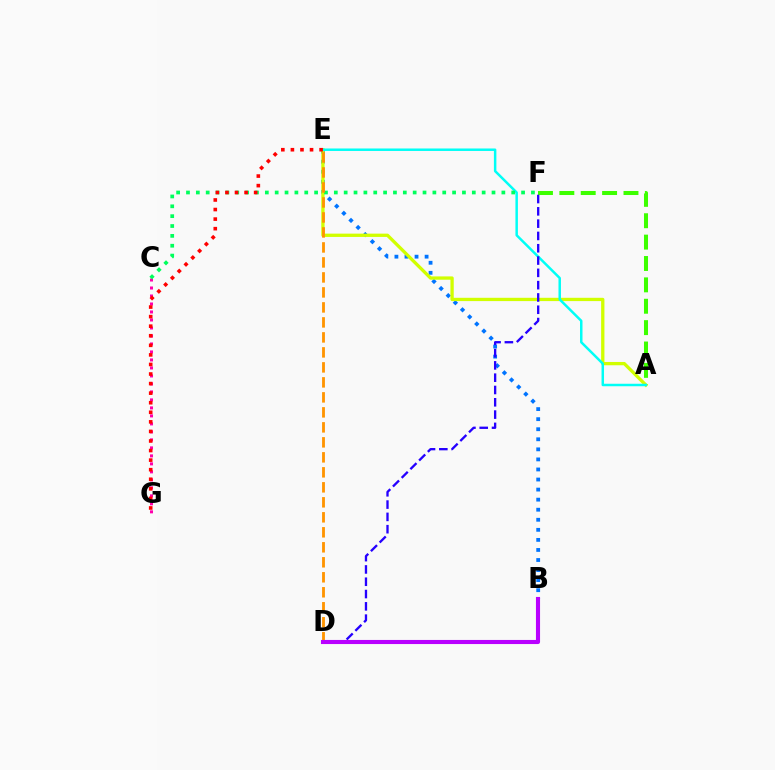{('B', 'E'): [{'color': '#0074ff', 'line_style': 'dotted', 'thickness': 2.73}], ('A', 'F'): [{'color': '#3dff00', 'line_style': 'dashed', 'thickness': 2.9}], ('A', 'E'): [{'color': '#d1ff00', 'line_style': 'solid', 'thickness': 2.37}, {'color': '#00fff6', 'line_style': 'solid', 'thickness': 1.79}], ('C', 'G'): [{'color': '#ff00ac', 'line_style': 'dotted', 'thickness': 2.17}], ('D', 'F'): [{'color': '#2500ff', 'line_style': 'dashed', 'thickness': 1.67}], ('C', 'F'): [{'color': '#00ff5c', 'line_style': 'dotted', 'thickness': 2.68}], ('E', 'G'): [{'color': '#ff0000', 'line_style': 'dotted', 'thickness': 2.6}], ('D', 'E'): [{'color': '#ff9400', 'line_style': 'dashed', 'thickness': 2.04}], ('B', 'D'): [{'color': '#b900ff', 'line_style': 'solid', 'thickness': 2.95}]}